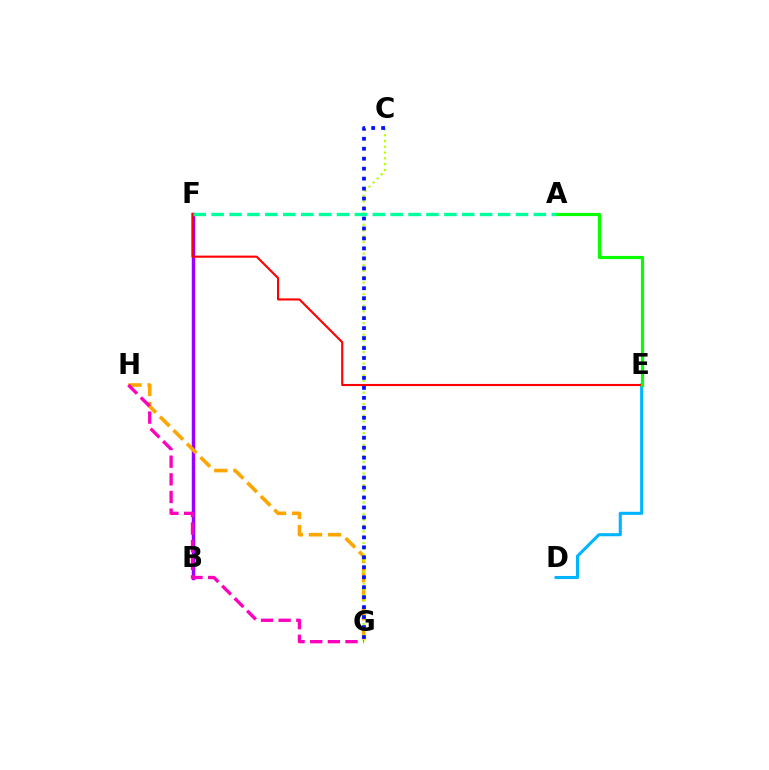{('B', 'F'): [{'color': '#9b00ff', 'line_style': 'solid', 'thickness': 2.48}], ('G', 'H'): [{'color': '#ffa500', 'line_style': 'dashed', 'thickness': 2.6}, {'color': '#ff00bd', 'line_style': 'dashed', 'thickness': 2.4}], ('C', 'G'): [{'color': '#b3ff00', 'line_style': 'dotted', 'thickness': 1.57}, {'color': '#0010ff', 'line_style': 'dotted', 'thickness': 2.71}], ('D', 'E'): [{'color': '#00b5ff', 'line_style': 'solid', 'thickness': 2.21}], ('E', 'F'): [{'color': '#ff0000', 'line_style': 'solid', 'thickness': 1.52}], ('A', 'E'): [{'color': '#08ff00', 'line_style': 'solid', 'thickness': 2.29}], ('A', 'F'): [{'color': '#00ff9d', 'line_style': 'dashed', 'thickness': 2.43}]}